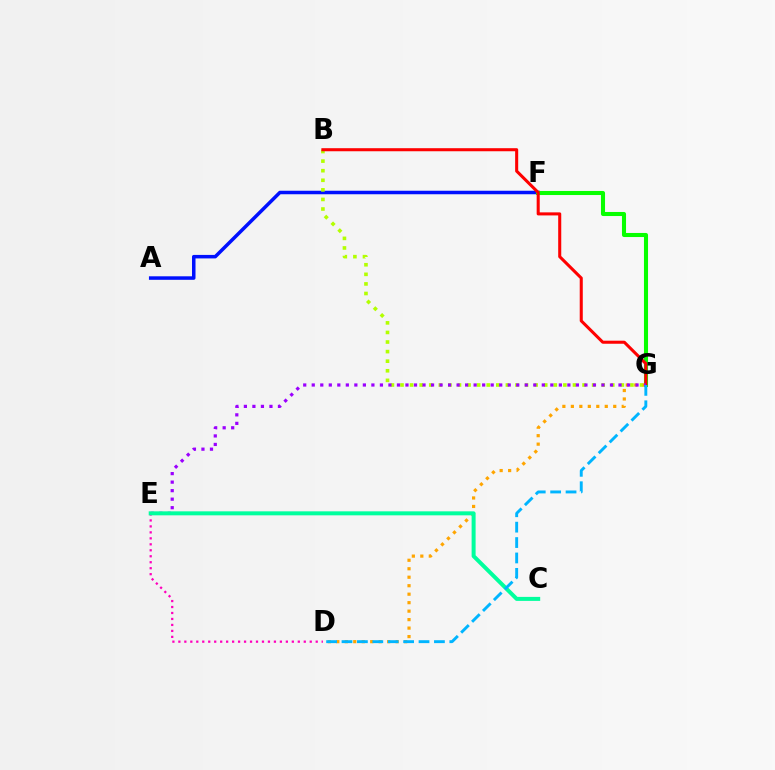{('A', 'F'): [{'color': '#0010ff', 'line_style': 'solid', 'thickness': 2.53}], ('F', 'G'): [{'color': '#08ff00', 'line_style': 'solid', 'thickness': 2.93}], ('B', 'G'): [{'color': '#b3ff00', 'line_style': 'dotted', 'thickness': 2.6}, {'color': '#ff0000', 'line_style': 'solid', 'thickness': 2.2}], ('D', 'G'): [{'color': '#ffa500', 'line_style': 'dotted', 'thickness': 2.3}, {'color': '#00b5ff', 'line_style': 'dashed', 'thickness': 2.09}], ('E', 'G'): [{'color': '#9b00ff', 'line_style': 'dotted', 'thickness': 2.32}], ('D', 'E'): [{'color': '#ff00bd', 'line_style': 'dotted', 'thickness': 1.62}], ('C', 'E'): [{'color': '#00ff9d', 'line_style': 'solid', 'thickness': 2.87}]}